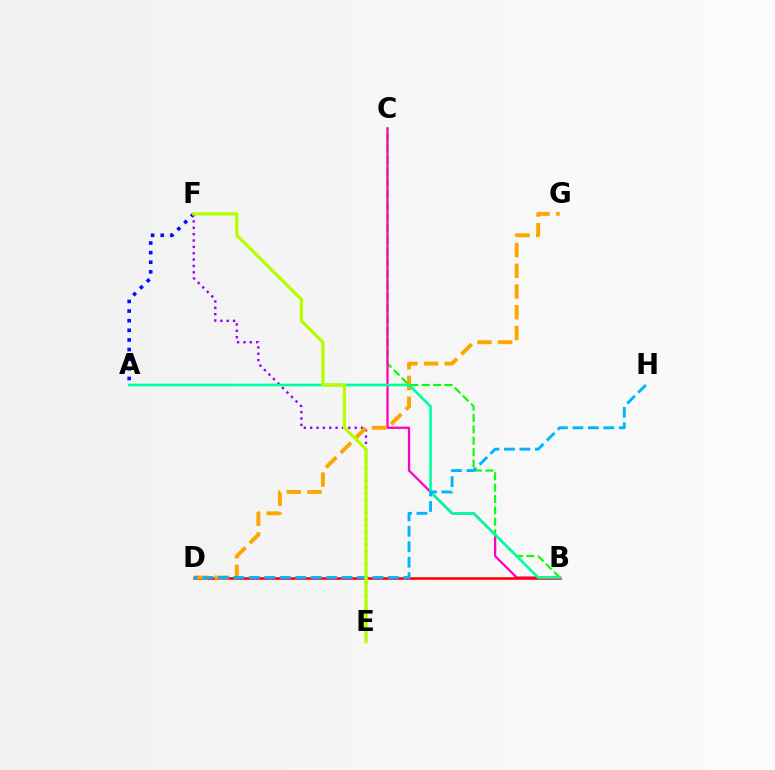{('B', 'C'): [{'color': '#08ff00', 'line_style': 'dashed', 'thickness': 1.55}, {'color': '#ff00bd', 'line_style': 'solid', 'thickness': 1.63}], ('A', 'F'): [{'color': '#0010ff', 'line_style': 'dotted', 'thickness': 2.62}], ('E', 'F'): [{'color': '#9b00ff', 'line_style': 'dotted', 'thickness': 1.73}, {'color': '#b3ff00', 'line_style': 'solid', 'thickness': 2.33}], ('B', 'D'): [{'color': '#ff0000', 'line_style': 'solid', 'thickness': 1.86}], ('D', 'G'): [{'color': '#ffa500', 'line_style': 'dashed', 'thickness': 2.82}], ('A', 'B'): [{'color': '#00ff9d', 'line_style': 'solid', 'thickness': 1.92}], ('D', 'H'): [{'color': '#00b5ff', 'line_style': 'dashed', 'thickness': 2.1}]}